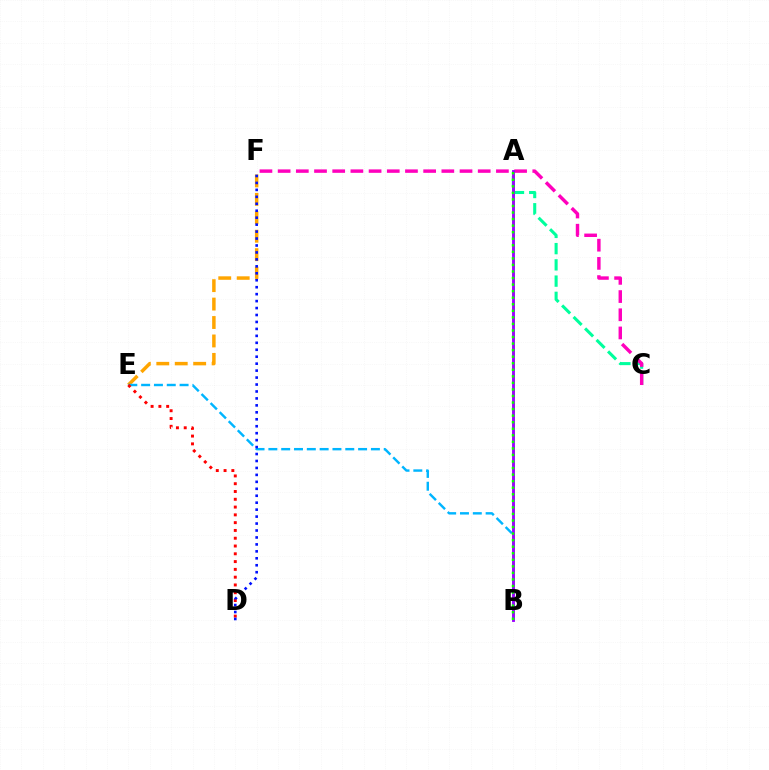{('A', 'C'): [{'color': '#00ff9d', 'line_style': 'dashed', 'thickness': 2.21}], ('C', 'F'): [{'color': '#ff00bd', 'line_style': 'dashed', 'thickness': 2.47}], ('E', 'F'): [{'color': '#ffa500', 'line_style': 'dashed', 'thickness': 2.5}], ('B', 'E'): [{'color': '#00b5ff', 'line_style': 'dashed', 'thickness': 1.74}], ('D', 'E'): [{'color': '#ff0000', 'line_style': 'dotted', 'thickness': 2.12}], ('A', 'B'): [{'color': '#b3ff00', 'line_style': 'dashed', 'thickness': 1.96}, {'color': '#9b00ff', 'line_style': 'solid', 'thickness': 2.06}, {'color': '#08ff00', 'line_style': 'dotted', 'thickness': 1.78}], ('D', 'F'): [{'color': '#0010ff', 'line_style': 'dotted', 'thickness': 1.89}]}